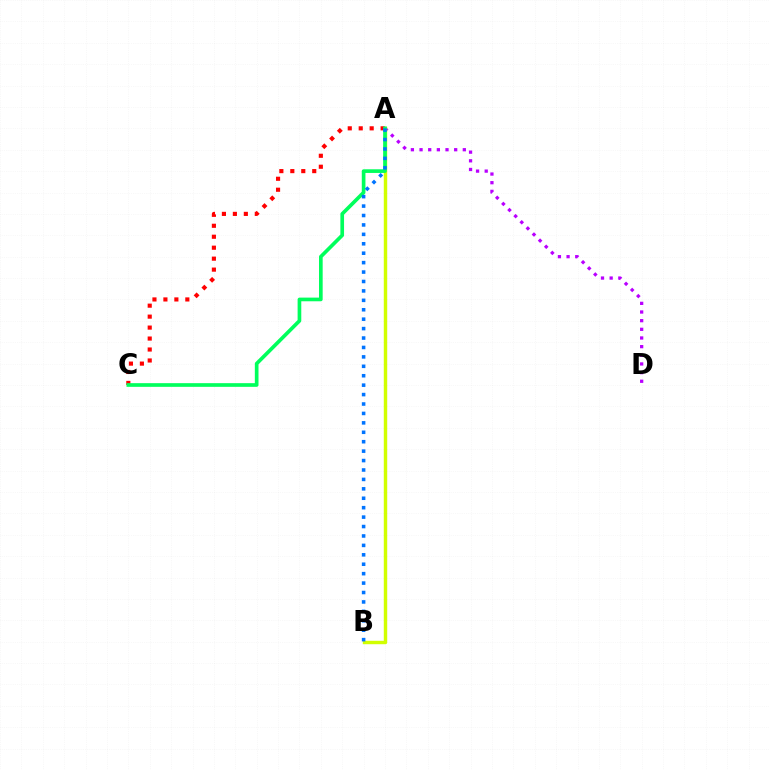{('A', 'D'): [{'color': '#b900ff', 'line_style': 'dotted', 'thickness': 2.35}], ('A', 'B'): [{'color': '#d1ff00', 'line_style': 'solid', 'thickness': 2.47}, {'color': '#0074ff', 'line_style': 'dotted', 'thickness': 2.56}], ('A', 'C'): [{'color': '#ff0000', 'line_style': 'dotted', 'thickness': 2.98}, {'color': '#00ff5c', 'line_style': 'solid', 'thickness': 2.64}]}